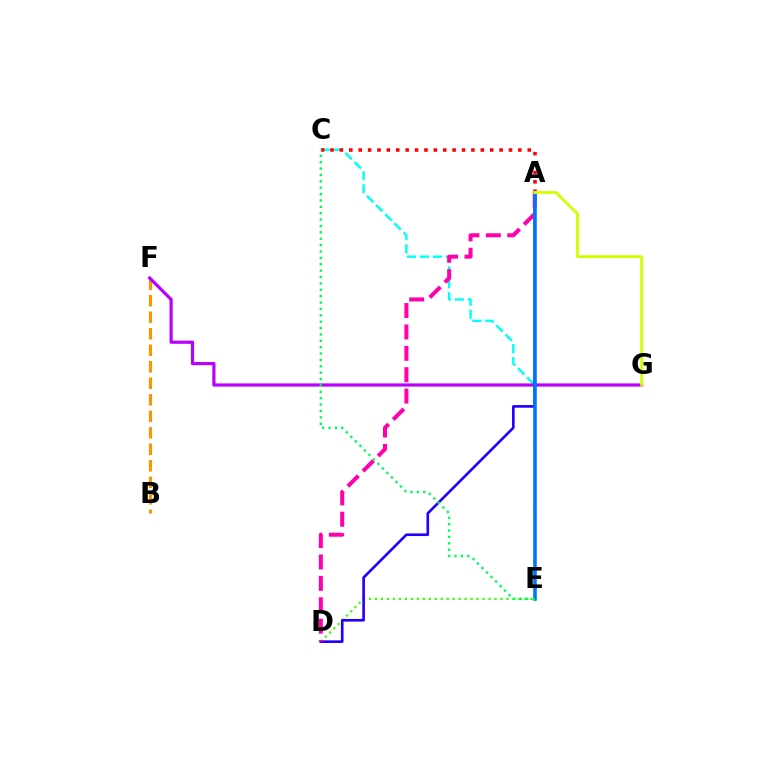{('C', 'E'): [{'color': '#00fff6', 'line_style': 'dashed', 'thickness': 1.76}, {'color': '#00ff5c', 'line_style': 'dotted', 'thickness': 1.73}], ('B', 'F'): [{'color': '#ff9400', 'line_style': 'dashed', 'thickness': 2.24}], ('D', 'E'): [{'color': '#3dff00', 'line_style': 'dotted', 'thickness': 1.62}], ('A', 'C'): [{'color': '#ff0000', 'line_style': 'dotted', 'thickness': 2.55}], ('A', 'D'): [{'color': '#2500ff', 'line_style': 'solid', 'thickness': 1.91}, {'color': '#ff00ac', 'line_style': 'dashed', 'thickness': 2.91}], ('F', 'G'): [{'color': '#b900ff', 'line_style': 'solid', 'thickness': 2.29}], ('A', 'E'): [{'color': '#0074ff', 'line_style': 'solid', 'thickness': 2.55}], ('A', 'G'): [{'color': '#d1ff00', 'line_style': 'solid', 'thickness': 2.05}]}